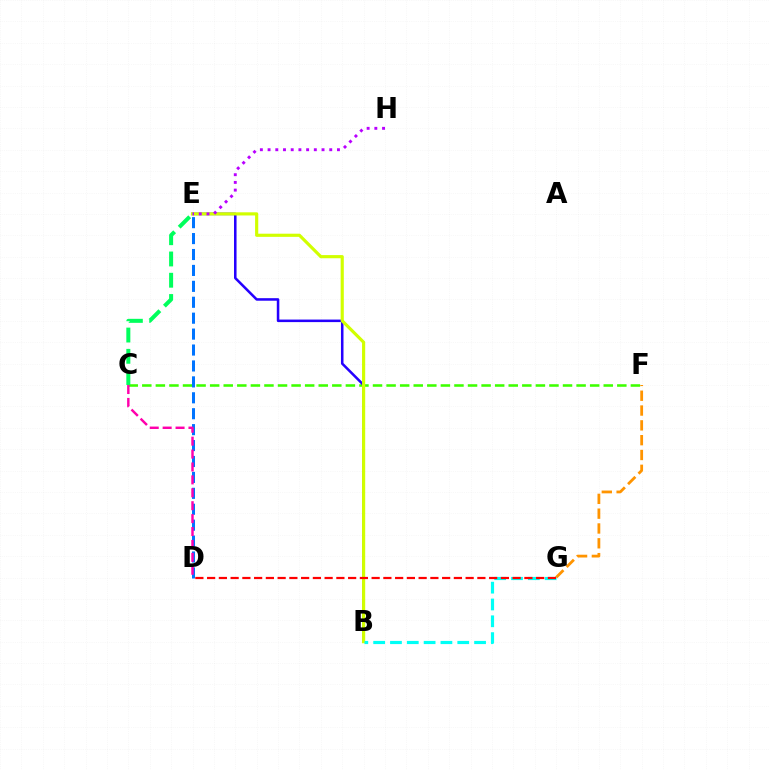{('C', 'F'): [{'color': '#3dff00', 'line_style': 'dashed', 'thickness': 1.84}], ('D', 'E'): [{'color': '#0074ff', 'line_style': 'dashed', 'thickness': 2.16}], ('B', 'E'): [{'color': '#2500ff', 'line_style': 'solid', 'thickness': 1.83}, {'color': '#d1ff00', 'line_style': 'solid', 'thickness': 2.27}], ('F', 'G'): [{'color': '#ff9400', 'line_style': 'dashed', 'thickness': 2.01}], ('C', 'D'): [{'color': '#ff00ac', 'line_style': 'dashed', 'thickness': 1.75}], ('C', 'E'): [{'color': '#00ff5c', 'line_style': 'dashed', 'thickness': 2.89}], ('B', 'G'): [{'color': '#00fff6', 'line_style': 'dashed', 'thickness': 2.29}], ('D', 'G'): [{'color': '#ff0000', 'line_style': 'dashed', 'thickness': 1.6}], ('E', 'H'): [{'color': '#b900ff', 'line_style': 'dotted', 'thickness': 2.09}]}